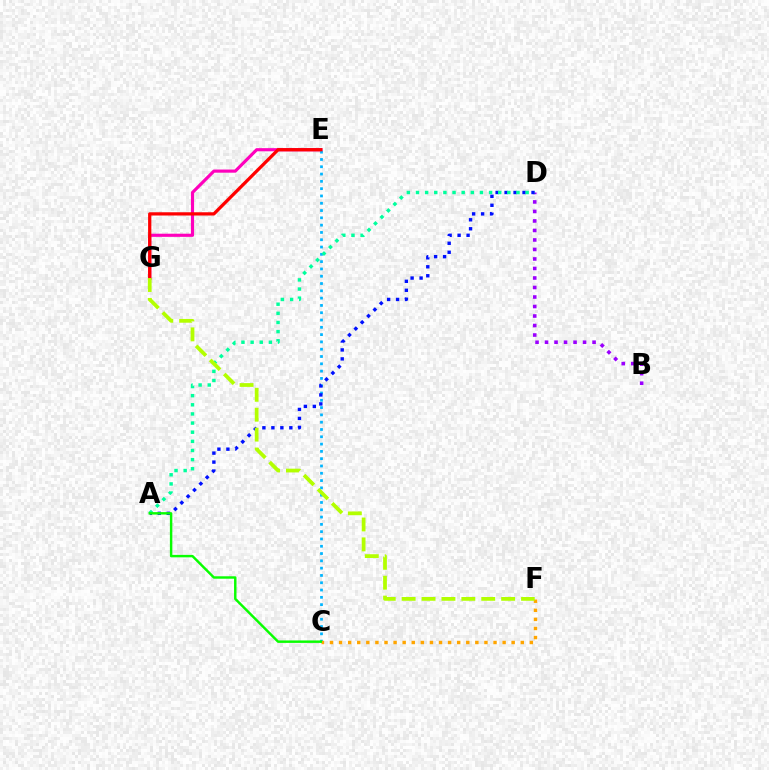{('E', 'G'): [{'color': '#ff00bd', 'line_style': 'solid', 'thickness': 2.26}, {'color': '#ff0000', 'line_style': 'solid', 'thickness': 2.34}], ('B', 'D'): [{'color': '#9b00ff', 'line_style': 'dotted', 'thickness': 2.58}], ('C', 'E'): [{'color': '#00b5ff', 'line_style': 'dotted', 'thickness': 1.98}], ('C', 'F'): [{'color': '#ffa500', 'line_style': 'dotted', 'thickness': 2.47}], ('A', 'D'): [{'color': '#0010ff', 'line_style': 'dotted', 'thickness': 2.44}, {'color': '#00ff9d', 'line_style': 'dotted', 'thickness': 2.48}], ('F', 'G'): [{'color': '#b3ff00', 'line_style': 'dashed', 'thickness': 2.7}], ('A', 'C'): [{'color': '#08ff00', 'line_style': 'solid', 'thickness': 1.76}]}